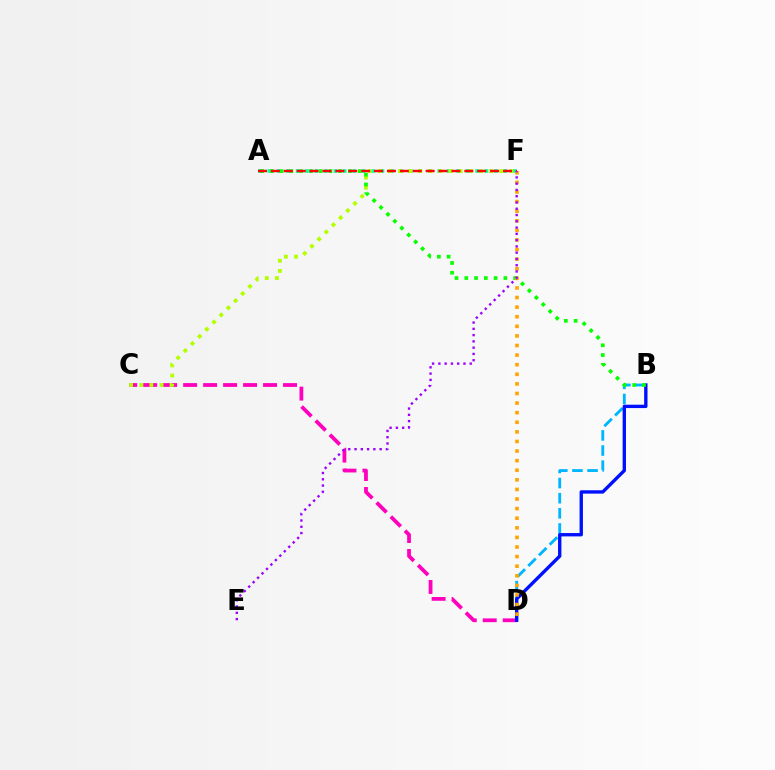{('C', 'D'): [{'color': '#ff00bd', 'line_style': 'dashed', 'thickness': 2.71}], ('A', 'F'): [{'color': '#00ff9d', 'line_style': 'dotted', 'thickness': 2.57}, {'color': '#ff0000', 'line_style': 'dashed', 'thickness': 1.75}], ('B', 'D'): [{'color': '#00b5ff', 'line_style': 'dashed', 'thickness': 2.05}, {'color': '#0010ff', 'line_style': 'solid', 'thickness': 2.42}], ('C', 'F'): [{'color': '#b3ff00', 'line_style': 'dotted', 'thickness': 2.75}], ('A', 'B'): [{'color': '#08ff00', 'line_style': 'dotted', 'thickness': 2.65}], ('D', 'F'): [{'color': '#ffa500', 'line_style': 'dotted', 'thickness': 2.61}], ('E', 'F'): [{'color': '#9b00ff', 'line_style': 'dotted', 'thickness': 1.7}]}